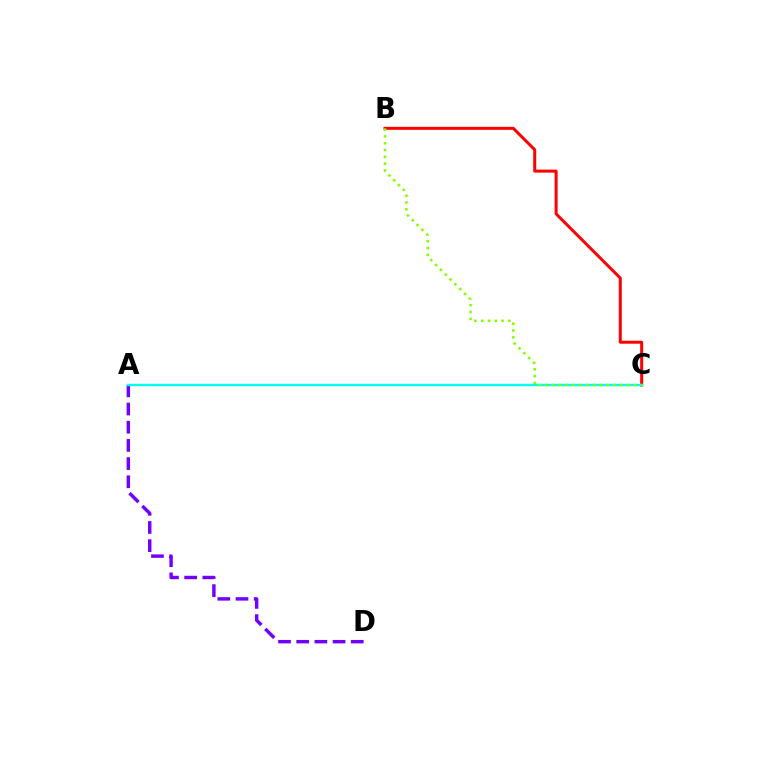{('B', 'C'): [{'color': '#ff0000', 'line_style': 'solid', 'thickness': 2.16}, {'color': '#84ff00', 'line_style': 'dotted', 'thickness': 1.85}], ('A', 'D'): [{'color': '#7200ff', 'line_style': 'dashed', 'thickness': 2.47}], ('A', 'C'): [{'color': '#00fff6', 'line_style': 'solid', 'thickness': 1.72}]}